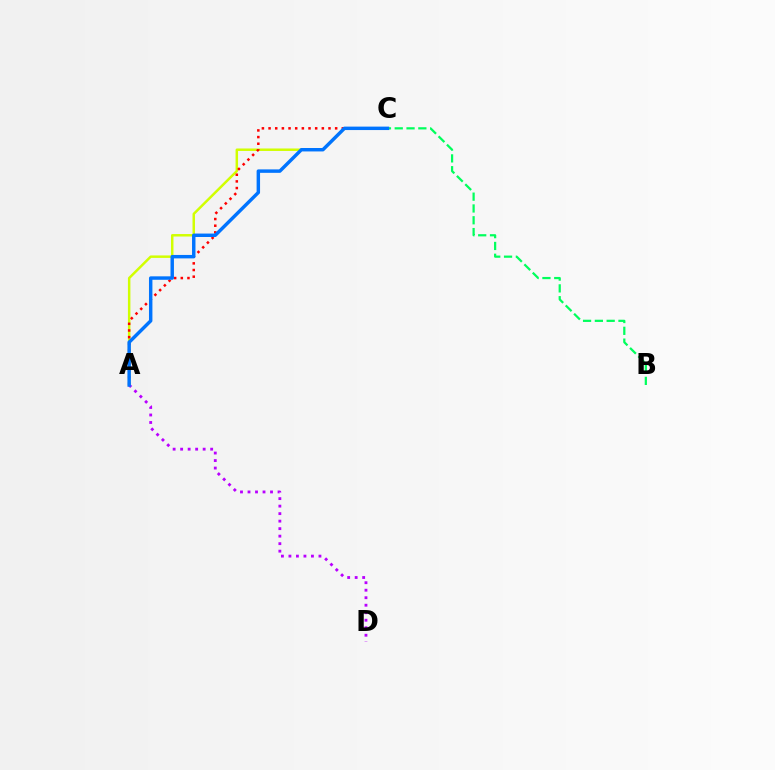{('A', 'C'): [{'color': '#d1ff00', 'line_style': 'solid', 'thickness': 1.78}, {'color': '#ff0000', 'line_style': 'dotted', 'thickness': 1.81}, {'color': '#0074ff', 'line_style': 'solid', 'thickness': 2.48}], ('B', 'C'): [{'color': '#00ff5c', 'line_style': 'dashed', 'thickness': 1.6}], ('A', 'D'): [{'color': '#b900ff', 'line_style': 'dotted', 'thickness': 2.04}]}